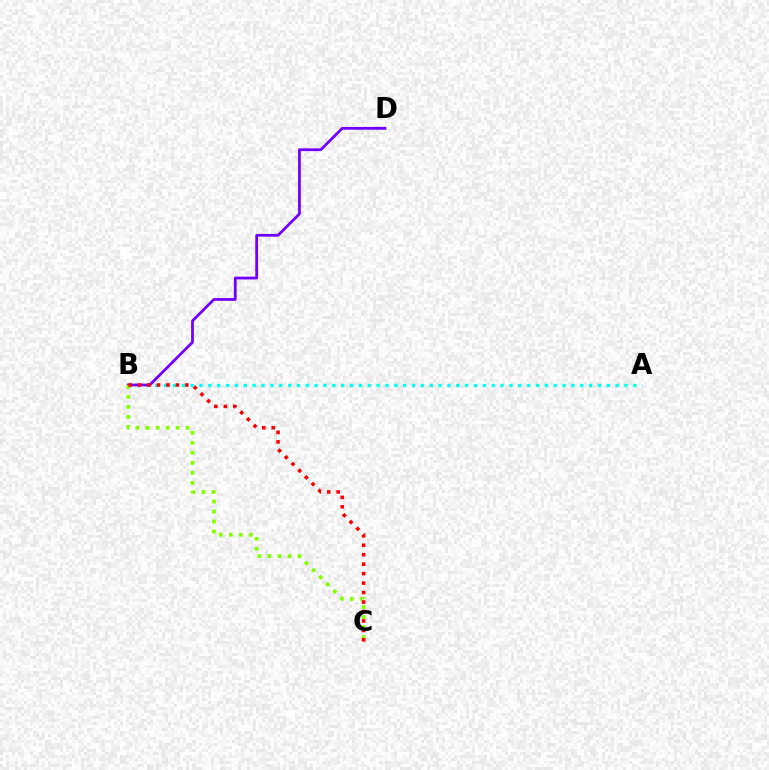{('A', 'B'): [{'color': '#00fff6', 'line_style': 'dotted', 'thickness': 2.41}], ('B', 'D'): [{'color': '#7200ff', 'line_style': 'solid', 'thickness': 2.0}], ('B', 'C'): [{'color': '#84ff00', 'line_style': 'dotted', 'thickness': 2.72}, {'color': '#ff0000', 'line_style': 'dotted', 'thickness': 2.57}]}